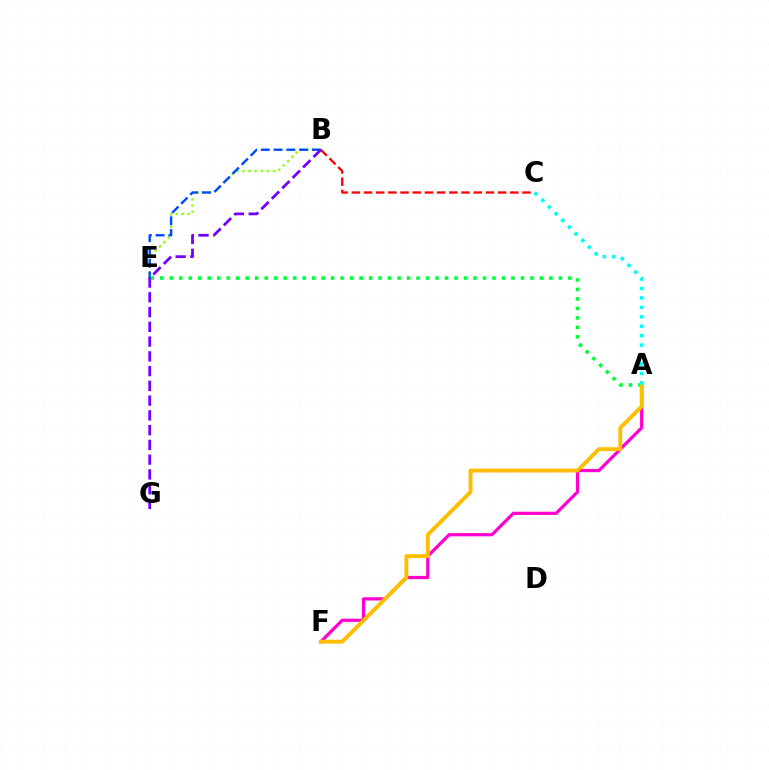{('B', 'E'): [{'color': '#84ff00', 'line_style': 'dotted', 'thickness': 1.65}, {'color': '#004bff', 'line_style': 'dashed', 'thickness': 1.73}], ('A', 'E'): [{'color': '#00ff39', 'line_style': 'dotted', 'thickness': 2.58}], ('B', 'C'): [{'color': '#ff0000', 'line_style': 'dashed', 'thickness': 1.66}], ('A', 'F'): [{'color': '#ff00cf', 'line_style': 'solid', 'thickness': 2.33}, {'color': '#ffbd00', 'line_style': 'solid', 'thickness': 2.8}], ('B', 'G'): [{'color': '#7200ff', 'line_style': 'dashed', 'thickness': 2.01}], ('A', 'C'): [{'color': '#00fff6', 'line_style': 'dotted', 'thickness': 2.56}]}